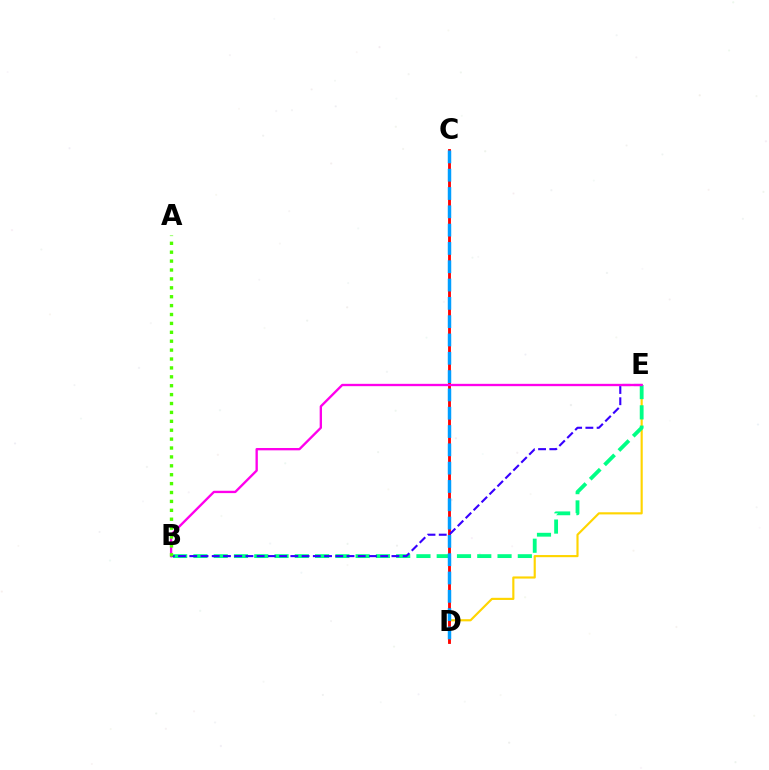{('D', 'E'): [{'color': '#ffd500', 'line_style': 'solid', 'thickness': 1.55}], ('C', 'D'): [{'color': '#ff0000', 'line_style': 'solid', 'thickness': 2.05}, {'color': '#009eff', 'line_style': 'dashed', 'thickness': 2.49}], ('B', 'E'): [{'color': '#00ff86', 'line_style': 'dashed', 'thickness': 2.75}, {'color': '#3700ff', 'line_style': 'dashed', 'thickness': 1.53}, {'color': '#ff00ed', 'line_style': 'solid', 'thickness': 1.68}], ('A', 'B'): [{'color': '#4fff00', 'line_style': 'dotted', 'thickness': 2.42}]}